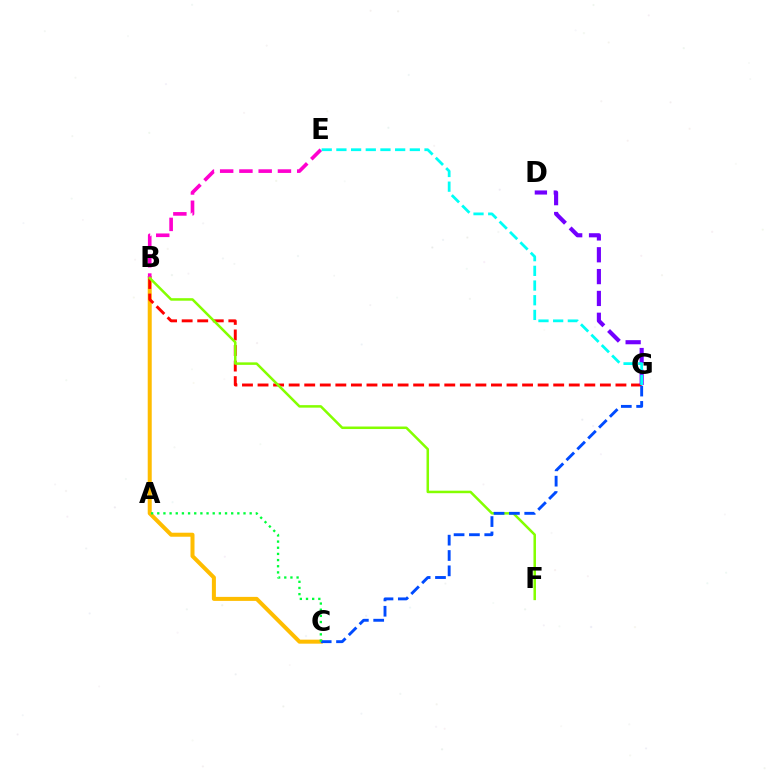{('B', 'C'): [{'color': '#ffbd00', 'line_style': 'solid', 'thickness': 2.89}], ('B', 'G'): [{'color': '#ff0000', 'line_style': 'dashed', 'thickness': 2.11}], ('D', 'G'): [{'color': '#7200ff', 'line_style': 'dashed', 'thickness': 2.97}], ('B', 'E'): [{'color': '#ff00cf', 'line_style': 'dashed', 'thickness': 2.62}], ('B', 'F'): [{'color': '#84ff00', 'line_style': 'solid', 'thickness': 1.81}], ('C', 'G'): [{'color': '#004bff', 'line_style': 'dashed', 'thickness': 2.08}], ('E', 'G'): [{'color': '#00fff6', 'line_style': 'dashed', 'thickness': 1.99}], ('A', 'C'): [{'color': '#00ff39', 'line_style': 'dotted', 'thickness': 1.67}]}